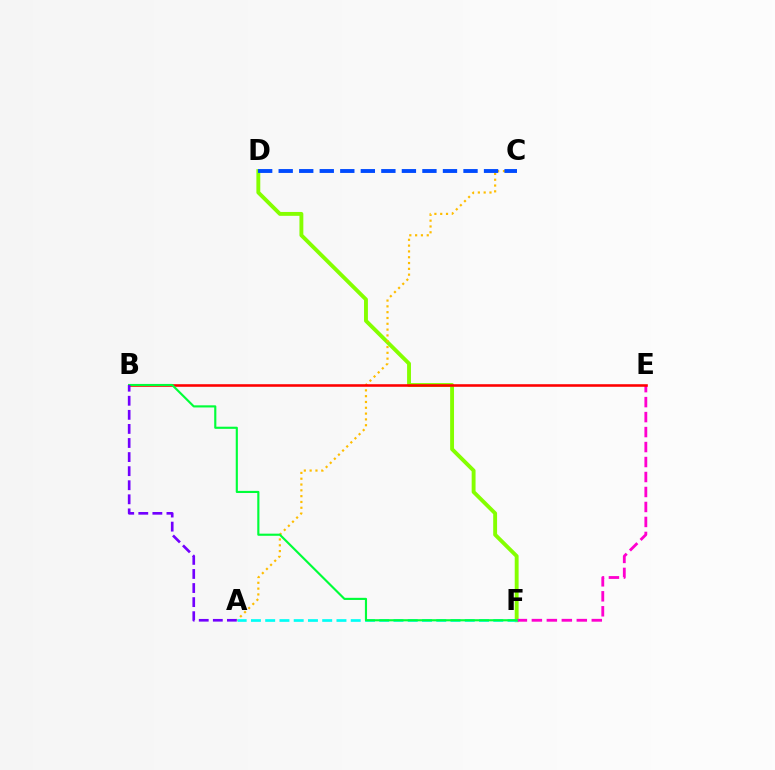{('D', 'F'): [{'color': '#84ff00', 'line_style': 'solid', 'thickness': 2.8}], ('A', 'C'): [{'color': '#ffbd00', 'line_style': 'dotted', 'thickness': 1.58}], ('E', 'F'): [{'color': '#ff00cf', 'line_style': 'dashed', 'thickness': 2.03}], ('C', 'D'): [{'color': '#004bff', 'line_style': 'dashed', 'thickness': 2.79}], ('A', 'F'): [{'color': '#00fff6', 'line_style': 'dashed', 'thickness': 1.94}], ('B', 'E'): [{'color': '#ff0000', 'line_style': 'solid', 'thickness': 1.86}], ('B', 'F'): [{'color': '#00ff39', 'line_style': 'solid', 'thickness': 1.54}], ('A', 'B'): [{'color': '#7200ff', 'line_style': 'dashed', 'thickness': 1.91}]}